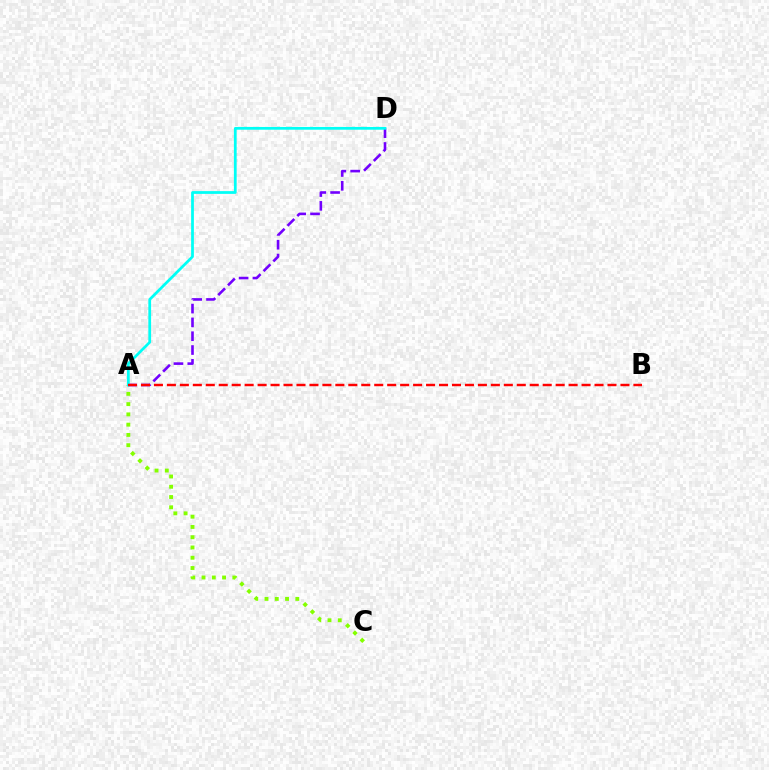{('A', 'D'): [{'color': '#7200ff', 'line_style': 'dashed', 'thickness': 1.88}, {'color': '#00fff6', 'line_style': 'solid', 'thickness': 1.98}], ('A', 'C'): [{'color': '#84ff00', 'line_style': 'dotted', 'thickness': 2.79}], ('A', 'B'): [{'color': '#ff0000', 'line_style': 'dashed', 'thickness': 1.76}]}